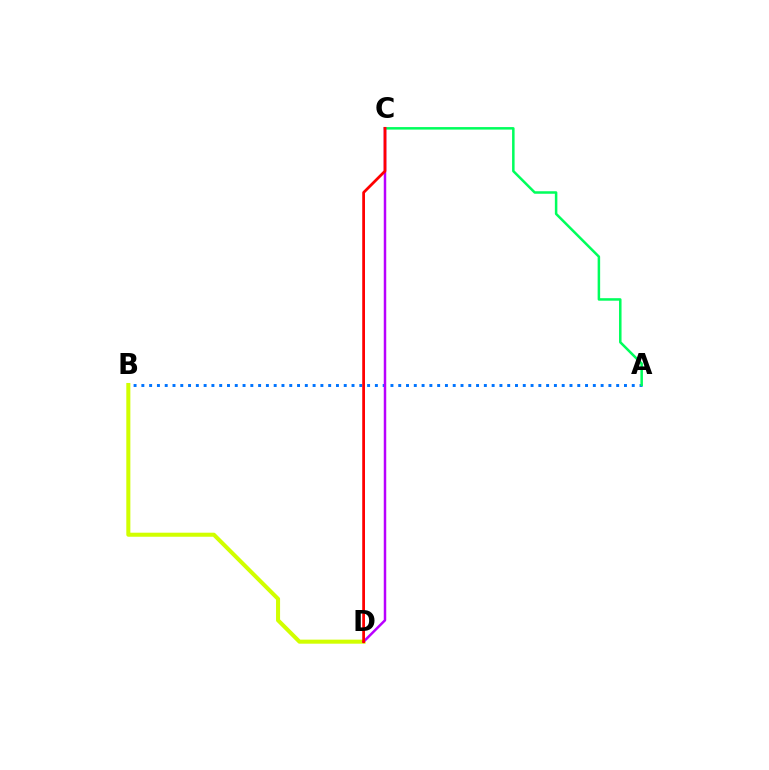{('A', 'B'): [{'color': '#0074ff', 'line_style': 'dotted', 'thickness': 2.11}], ('B', 'D'): [{'color': '#d1ff00', 'line_style': 'solid', 'thickness': 2.91}], ('A', 'C'): [{'color': '#00ff5c', 'line_style': 'solid', 'thickness': 1.81}], ('C', 'D'): [{'color': '#b900ff', 'line_style': 'solid', 'thickness': 1.79}, {'color': '#ff0000', 'line_style': 'solid', 'thickness': 1.98}]}